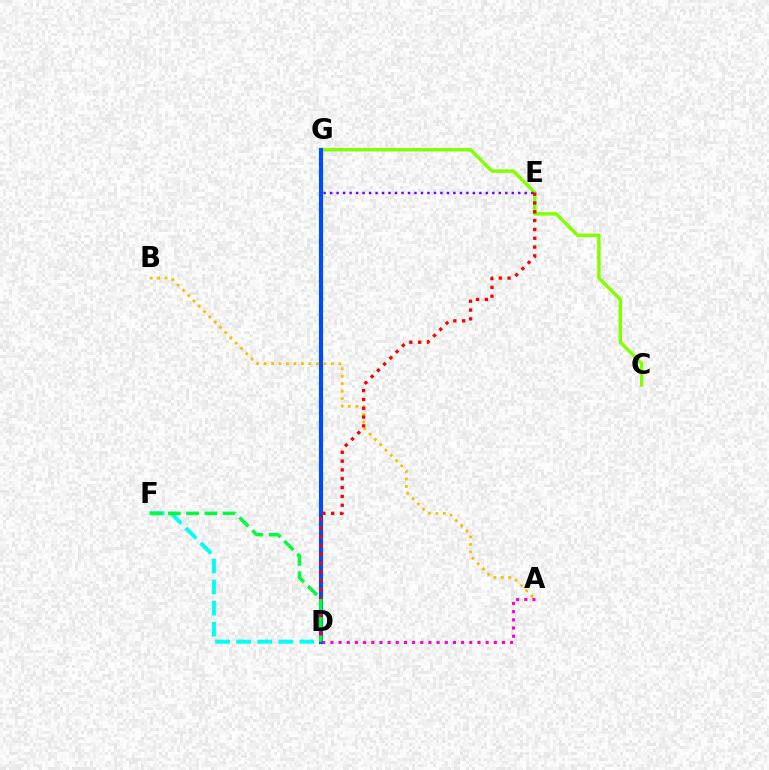{('A', 'B'): [{'color': '#ffbd00', 'line_style': 'dotted', 'thickness': 2.03}], ('A', 'D'): [{'color': '#ff00cf', 'line_style': 'dotted', 'thickness': 2.22}], ('C', 'G'): [{'color': '#84ff00', 'line_style': 'solid', 'thickness': 2.48}], ('E', 'G'): [{'color': '#7200ff', 'line_style': 'dotted', 'thickness': 1.76}], ('D', 'G'): [{'color': '#004bff', 'line_style': 'solid', 'thickness': 2.99}], ('D', 'E'): [{'color': '#ff0000', 'line_style': 'dotted', 'thickness': 2.4}], ('D', 'F'): [{'color': '#00fff6', 'line_style': 'dashed', 'thickness': 2.86}, {'color': '#00ff39', 'line_style': 'dashed', 'thickness': 2.48}]}